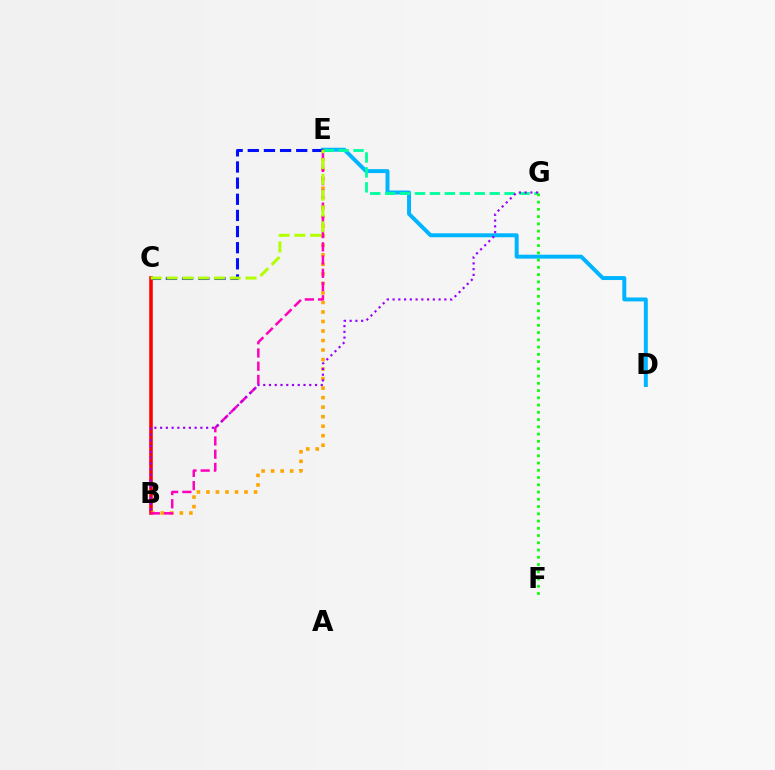{('B', 'C'): [{'color': '#ff0000', 'line_style': 'solid', 'thickness': 2.56}], ('D', 'E'): [{'color': '#00b5ff', 'line_style': 'solid', 'thickness': 2.85}], ('B', 'E'): [{'color': '#ffa500', 'line_style': 'dotted', 'thickness': 2.59}, {'color': '#ff00bd', 'line_style': 'dashed', 'thickness': 1.8}], ('E', 'G'): [{'color': '#00ff9d', 'line_style': 'dashed', 'thickness': 2.03}], ('C', 'E'): [{'color': '#0010ff', 'line_style': 'dashed', 'thickness': 2.19}, {'color': '#b3ff00', 'line_style': 'dashed', 'thickness': 2.15}], ('B', 'G'): [{'color': '#9b00ff', 'line_style': 'dotted', 'thickness': 1.56}], ('F', 'G'): [{'color': '#08ff00', 'line_style': 'dotted', 'thickness': 1.97}]}